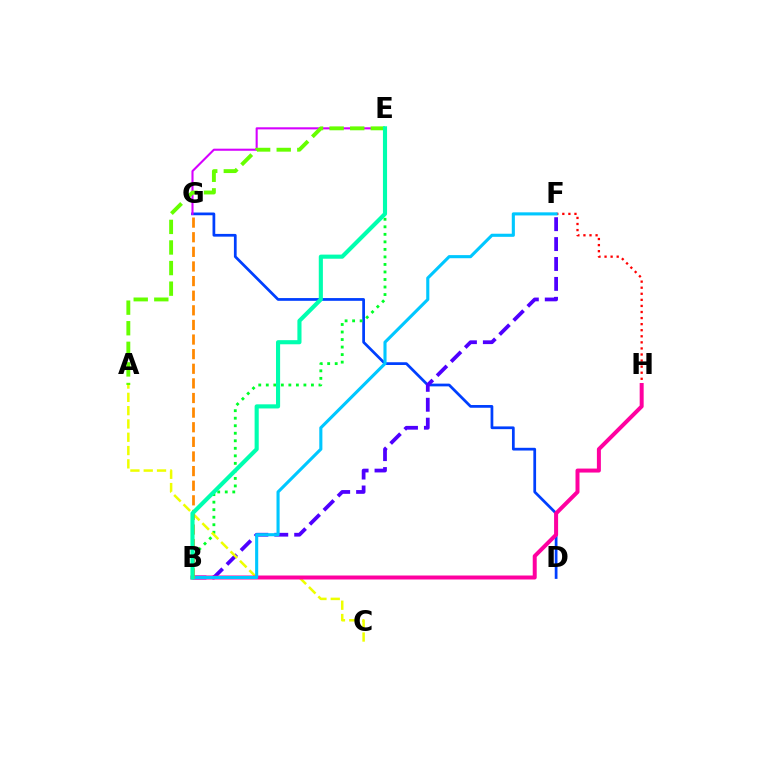{('D', 'G'): [{'color': '#003fff', 'line_style': 'solid', 'thickness': 1.97}], ('E', 'G'): [{'color': '#d600ff', 'line_style': 'solid', 'thickness': 1.5}], ('B', 'F'): [{'color': '#4f00ff', 'line_style': 'dashed', 'thickness': 2.7}, {'color': '#00c7ff', 'line_style': 'solid', 'thickness': 2.24}], ('B', 'E'): [{'color': '#00ff27', 'line_style': 'dotted', 'thickness': 2.04}, {'color': '#00ffaf', 'line_style': 'solid', 'thickness': 2.97}], ('A', 'C'): [{'color': '#eeff00', 'line_style': 'dashed', 'thickness': 1.81}], ('F', 'H'): [{'color': '#ff0000', 'line_style': 'dotted', 'thickness': 1.65}], ('A', 'E'): [{'color': '#66ff00', 'line_style': 'dashed', 'thickness': 2.8}], ('B', 'H'): [{'color': '#ff00a0', 'line_style': 'solid', 'thickness': 2.87}], ('B', 'G'): [{'color': '#ff8800', 'line_style': 'dashed', 'thickness': 1.99}]}